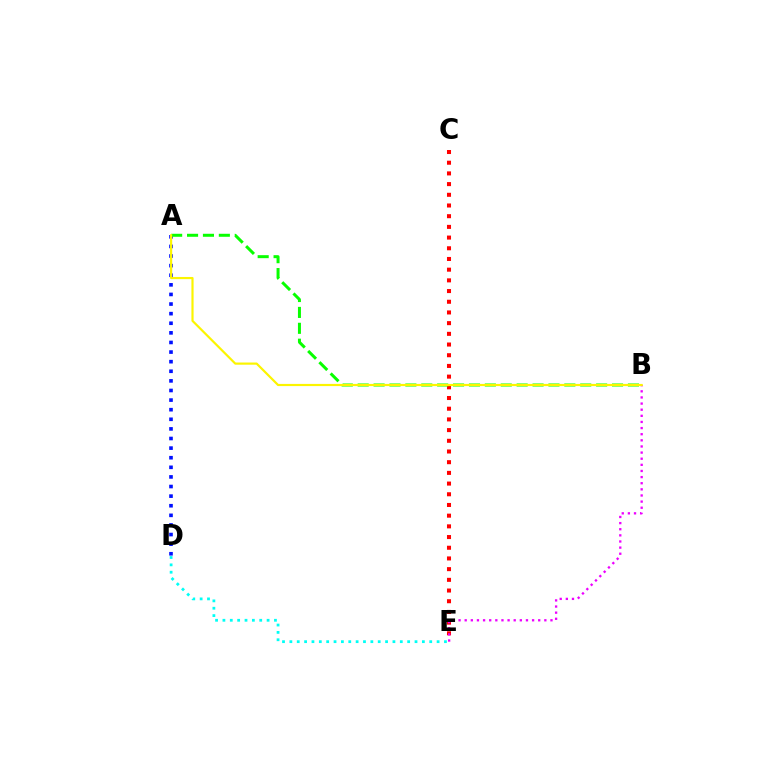{('C', 'E'): [{'color': '#ff0000', 'line_style': 'dotted', 'thickness': 2.91}], ('D', 'E'): [{'color': '#00fff6', 'line_style': 'dotted', 'thickness': 2.0}], ('B', 'E'): [{'color': '#ee00ff', 'line_style': 'dotted', 'thickness': 1.66}], ('A', 'D'): [{'color': '#0010ff', 'line_style': 'dotted', 'thickness': 2.61}], ('A', 'B'): [{'color': '#08ff00', 'line_style': 'dashed', 'thickness': 2.16}, {'color': '#fcf500', 'line_style': 'solid', 'thickness': 1.57}]}